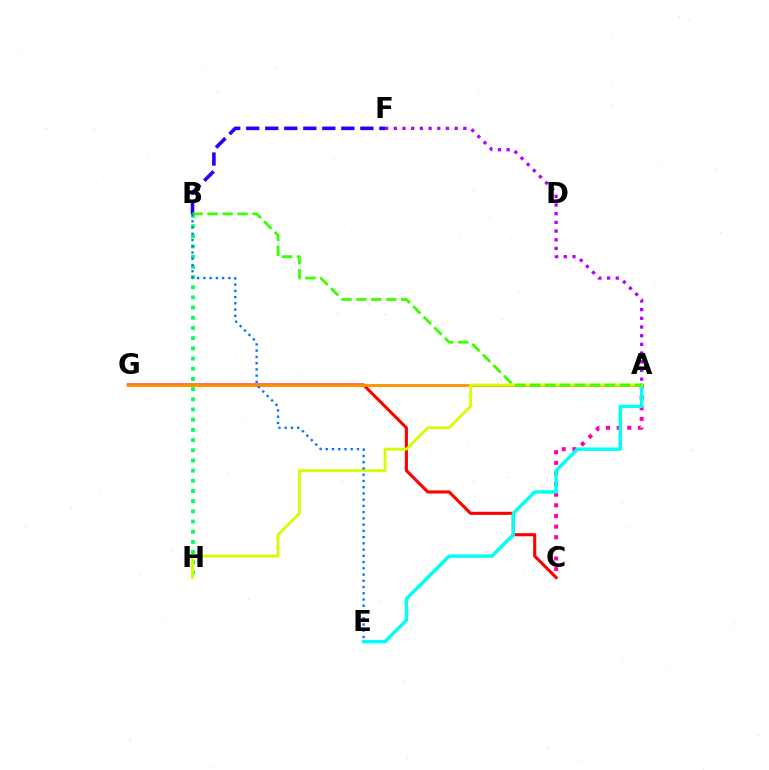{('C', 'G'): [{'color': '#ff0000', 'line_style': 'solid', 'thickness': 2.23}], ('A', 'G'): [{'color': '#ff9400', 'line_style': 'solid', 'thickness': 2.04}], ('A', 'C'): [{'color': '#ff00ac', 'line_style': 'dotted', 'thickness': 2.89}], ('B', 'H'): [{'color': '#00ff5c', 'line_style': 'dotted', 'thickness': 2.77}], ('B', 'F'): [{'color': '#2500ff', 'line_style': 'dashed', 'thickness': 2.58}], ('A', 'E'): [{'color': '#00fff6', 'line_style': 'solid', 'thickness': 2.47}], ('A', 'H'): [{'color': '#d1ff00', 'line_style': 'solid', 'thickness': 2.0}], ('A', 'F'): [{'color': '#b900ff', 'line_style': 'dotted', 'thickness': 2.36}], ('A', 'B'): [{'color': '#3dff00', 'line_style': 'dashed', 'thickness': 2.03}], ('B', 'E'): [{'color': '#0074ff', 'line_style': 'dotted', 'thickness': 1.7}]}